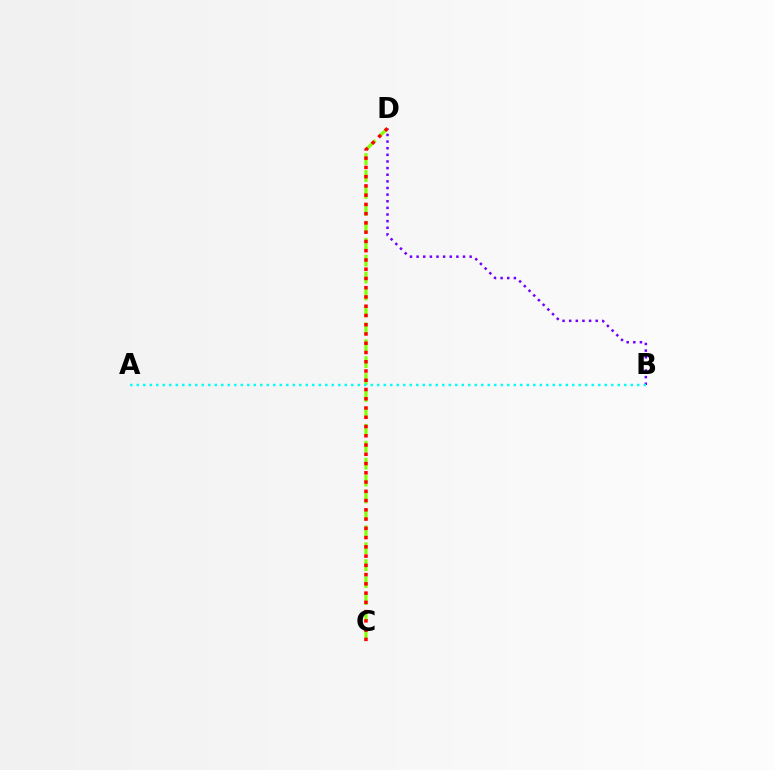{('B', 'D'): [{'color': '#7200ff', 'line_style': 'dotted', 'thickness': 1.8}], ('C', 'D'): [{'color': '#84ff00', 'line_style': 'dashed', 'thickness': 2.3}, {'color': '#ff0000', 'line_style': 'dotted', 'thickness': 2.51}], ('A', 'B'): [{'color': '#00fff6', 'line_style': 'dotted', 'thickness': 1.77}]}